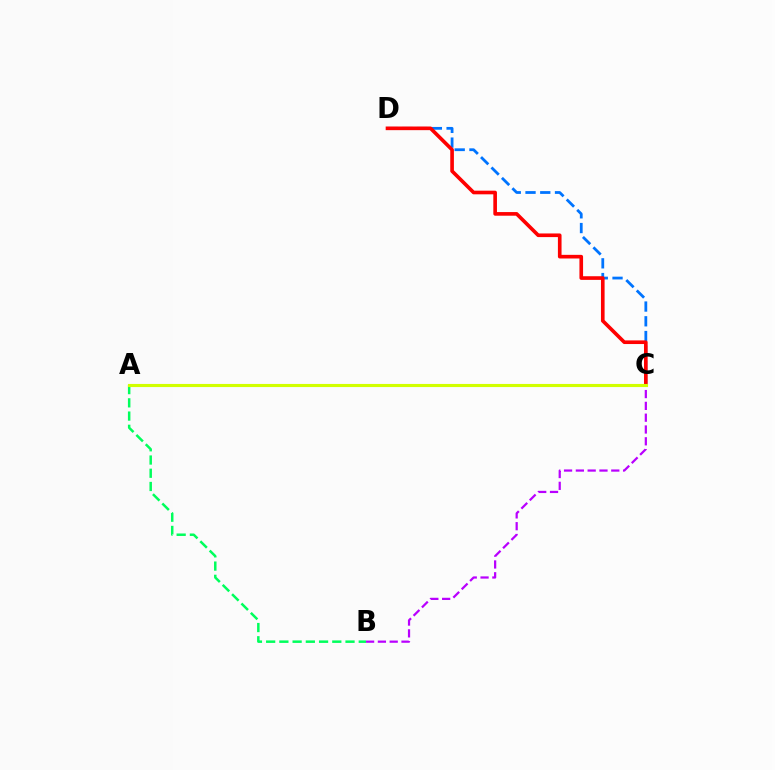{('C', 'D'): [{'color': '#0074ff', 'line_style': 'dashed', 'thickness': 2.0}, {'color': '#ff0000', 'line_style': 'solid', 'thickness': 2.62}], ('B', 'C'): [{'color': '#b900ff', 'line_style': 'dashed', 'thickness': 1.6}], ('A', 'B'): [{'color': '#00ff5c', 'line_style': 'dashed', 'thickness': 1.8}], ('A', 'C'): [{'color': '#d1ff00', 'line_style': 'solid', 'thickness': 2.24}]}